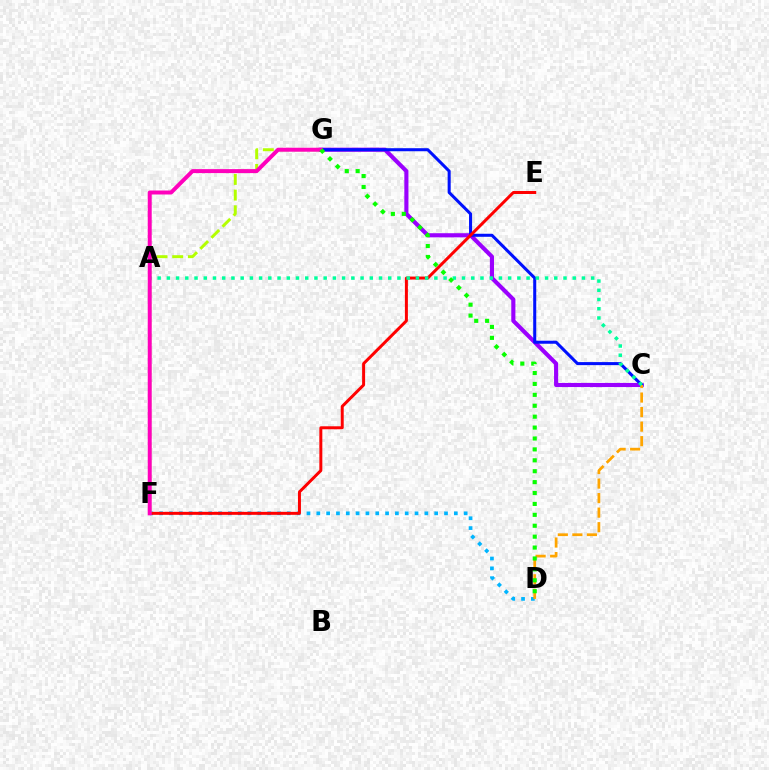{('D', 'F'): [{'color': '#00b5ff', 'line_style': 'dotted', 'thickness': 2.67}], ('C', 'G'): [{'color': '#9b00ff', 'line_style': 'solid', 'thickness': 2.97}, {'color': '#0010ff', 'line_style': 'solid', 'thickness': 2.19}], ('E', 'F'): [{'color': '#ff0000', 'line_style': 'solid', 'thickness': 2.15}], ('C', 'D'): [{'color': '#ffa500', 'line_style': 'dashed', 'thickness': 1.97}], ('A', 'C'): [{'color': '#00ff9d', 'line_style': 'dotted', 'thickness': 2.51}], ('F', 'G'): [{'color': '#b3ff00', 'line_style': 'dashed', 'thickness': 2.13}, {'color': '#ff00bd', 'line_style': 'solid', 'thickness': 2.86}], ('D', 'G'): [{'color': '#08ff00', 'line_style': 'dotted', 'thickness': 2.96}]}